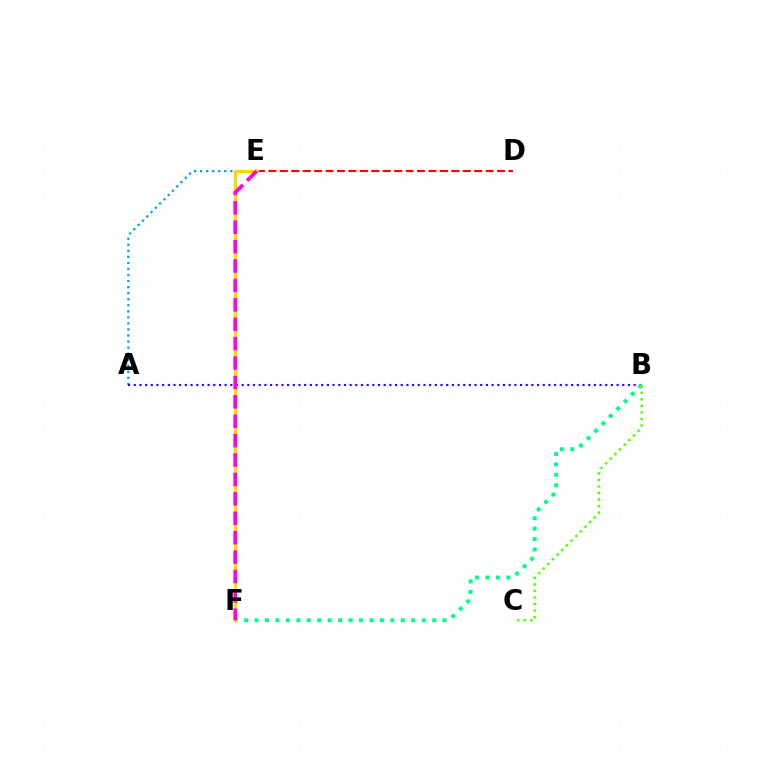{('A', 'E'): [{'color': '#009eff', 'line_style': 'dotted', 'thickness': 1.64}], ('D', 'E'): [{'color': '#ff0000', 'line_style': 'dashed', 'thickness': 1.55}], ('A', 'B'): [{'color': '#3700ff', 'line_style': 'dotted', 'thickness': 1.54}], ('B', 'F'): [{'color': '#00ff86', 'line_style': 'dotted', 'thickness': 2.84}], ('B', 'C'): [{'color': '#4fff00', 'line_style': 'dotted', 'thickness': 1.78}], ('E', 'F'): [{'color': '#ffd500', 'line_style': 'solid', 'thickness': 2.37}, {'color': '#ff00ed', 'line_style': 'dashed', 'thickness': 2.64}]}